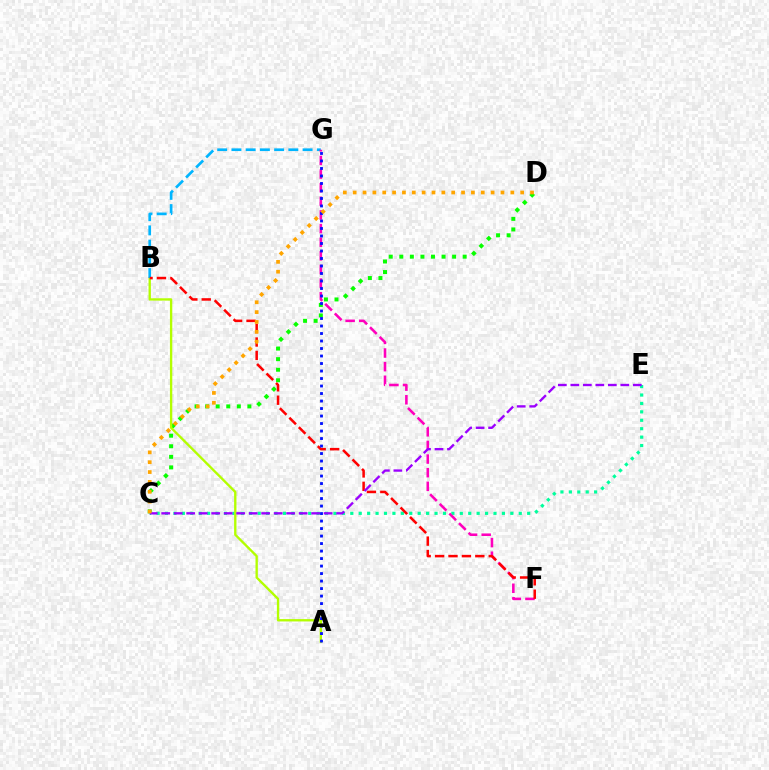{('C', 'D'): [{'color': '#08ff00', 'line_style': 'dotted', 'thickness': 2.87}, {'color': '#ffa500', 'line_style': 'dotted', 'thickness': 2.68}], ('C', 'E'): [{'color': '#00ff9d', 'line_style': 'dotted', 'thickness': 2.29}, {'color': '#9b00ff', 'line_style': 'dashed', 'thickness': 1.7}], ('A', 'B'): [{'color': '#b3ff00', 'line_style': 'solid', 'thickness': 1.69}], ('B', 'G'): [{'color': '#00b5ff', 'line_style': 'dashed', 'thickness': 1.93}], ('F', 'G'): [{'color': '#ff00bd', 'line_style': 'dashed', 'thickness': 1.85}], ('B', 'F'): [{'color': '#ff0000', 'line_style': 'dashed', 'thickness': 1.82}], ('A', 'G'): [{'color': '#0010ff', 'line_style': 'dotted', 'thickness': 2.04}]}